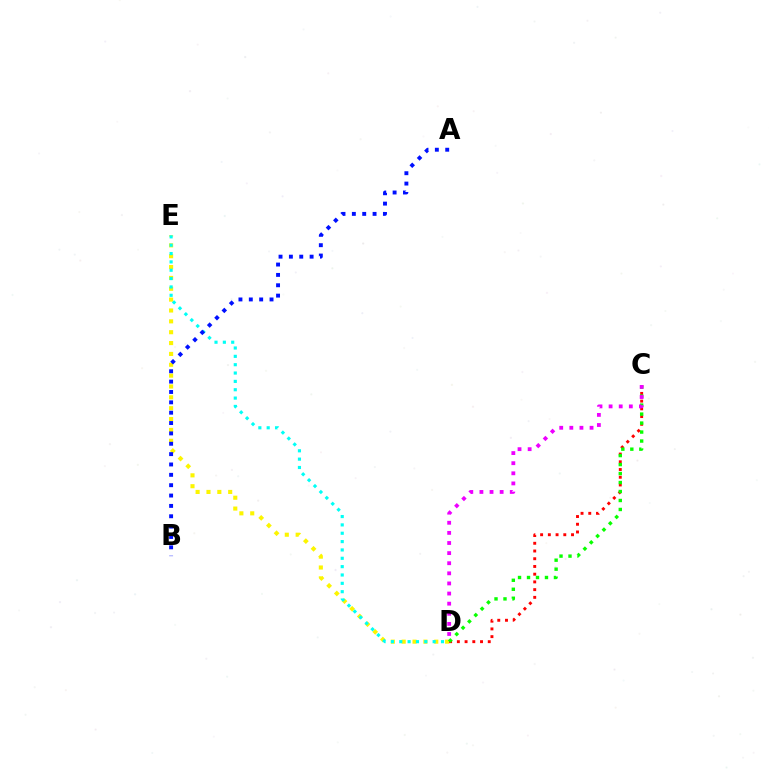{('D', 'E'): [{'color': '#fcf500', 'line_style': 'dotted', 'thickness': 2.95}, {'color': '#00fff6', 'line_style': 'dotted', 'thickness': 2.27}], ('C', 'D'): [{'color': '#ff0000', 'line_style': 'dotted', 'thickness': 2.1}, {'color': '#08ff00', 'line_style': 'dotted', 'thickness': 2.44}, {'color': '#ee00ff', 'line_style': 'dotted', 'thickness': 2.75}], ('A', 'B'): [{'color': '#0010ff', 'line_style': 'dotted', 'thickness': 2.81}]}